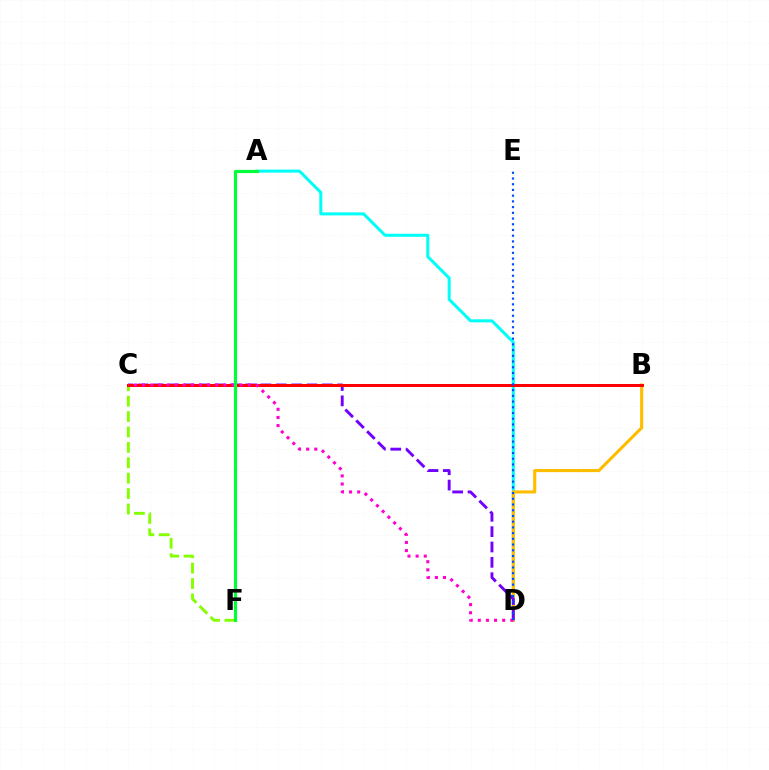{('A', 'D'): [{'color': '#00fff6', 'line_style': 'solid', 'thickness': 2.17}], ('B', 'D'): [{'color': '#ffbd00', 'line_style': 'solid', 'thickness': 2.24}], ('C', 'D'): [{'color': '#7200ff', 'line_style': 'dashed', 'thickness': 2.09}, {'color': '#ff00cf', 'line_style': 'dotted', 'thickness': 2.21}], ('C', 'F'): [{'color': '#84ff00', 'line_style': 'dashed', 'thickness': 2.09}], ('B', 'C'): [{'color': '#ff0000', 'line_style': 'solid', 'thickness': 2.15}], ('D', 'E'): [{'color': '#004bff', 'line_style': 'dotted', 'thickness': 1.55}], ('A', 'F'): [{'color': '#00ff39', 'line_style': 'solid', 'thickness': 2.28}]}